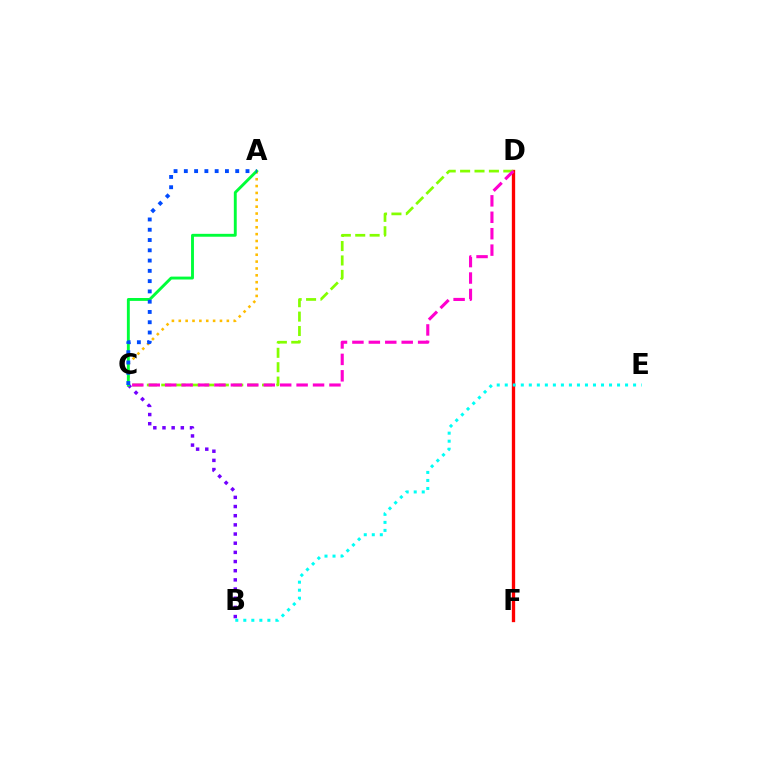{('A', 'C'): [{'color': '#ffbd00', 'line_style': 'dotted', 'thickness': 1.87}, {'color': '#00ff39', 'line_style': 'solid', 'thickness': 2.08}, {'color': '#004bff', 'line_style': 'dotted', 'thickness': 2.79}], ('D', 'F'): [{'color': '#ff0000', 'line_style': 'solid', 'thickness': 2.39}], ('C', 'D'): [{'color': '#84ff00', 'line_style': 'dashed', 'thickness': 1.96}, {'color': '#ff00cf', 'line_style': 'dashed', 'thickness': 2.23}], ('B', 'C'): [{'color': '#7200ff', 'line_style': 'dotted', 'thickness': 2.49}], ('B', 'E'): [{'color': '#00fff6', 'line_style': 'dotted', 'thickness': 2.18}]}